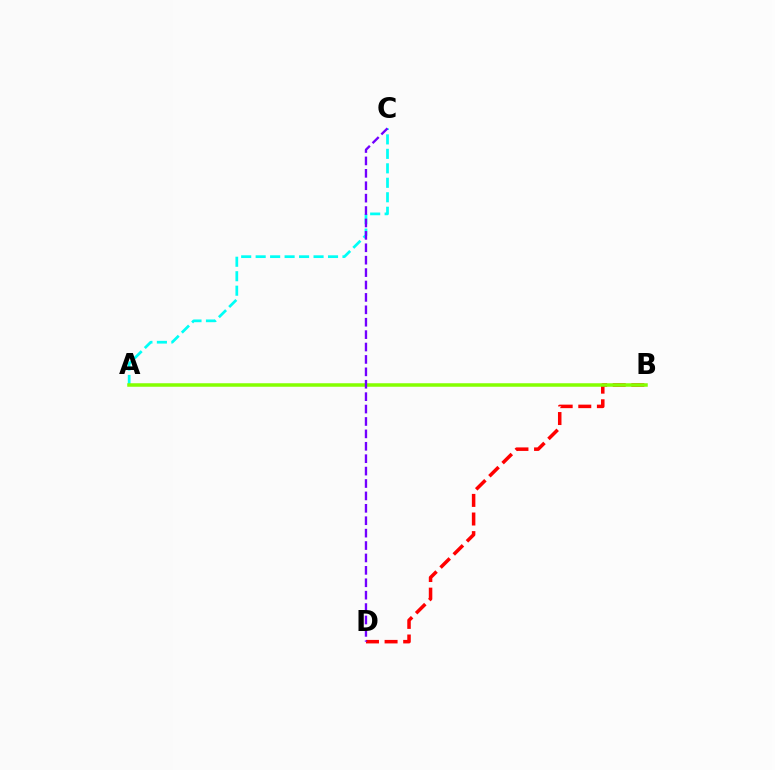{('B', 'D'): [{'color': '#ff0000', 'line_style': 'dashed', 'thickness': 2.53}], ('A', 'C'): [{'color': '#00fff6', 'line_style': 'dashed', 'thickness': 1.97}], ('A', 'B'): [{'color': '#84ff00', 'line_style': 'solid', 'thickness': 2.53}], ('C', 'D'): [{'color': '#7200ff', 'line_style': 'dashed', 'thickness': 1.69}]}